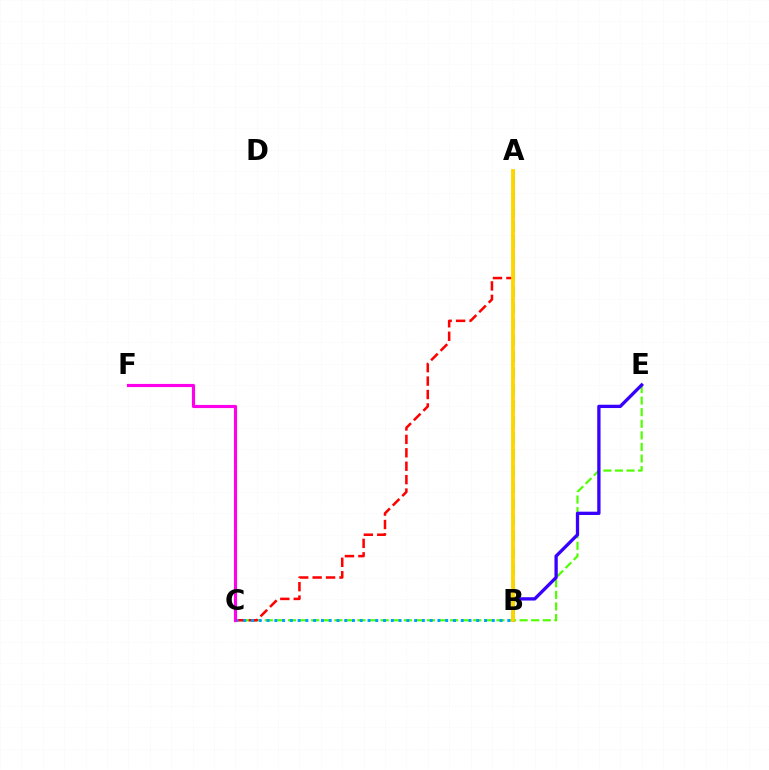{('C', 'E'): [{'color': '#4fff00', 'line_style': 'dashed', 'thickness': 1.57}], ('A', 'C'): [{'color': '#ff0000', 'line_style': 'dashed', 'thickness': 1.82}], ('B', 'C'): [{'color': '#009eff', 'line_style': 'dotted', 'thickness': 2.11}], ('B', 'E'): [{'color': '#3700ff', 'line_style': 'solid', 'thickness': 2.37}], ('A', 'B'): [{'color': '#00ff86', 'line_style': 'dashed', 'thickness': 2.22}, {'color': '#ffd500', 'line_style': 'solid', 'thickness': 2.77}], ('C', 'F'): [{'color': '#ff00ed', 'line_style': 'solid', 'thickness': 2.27}]}